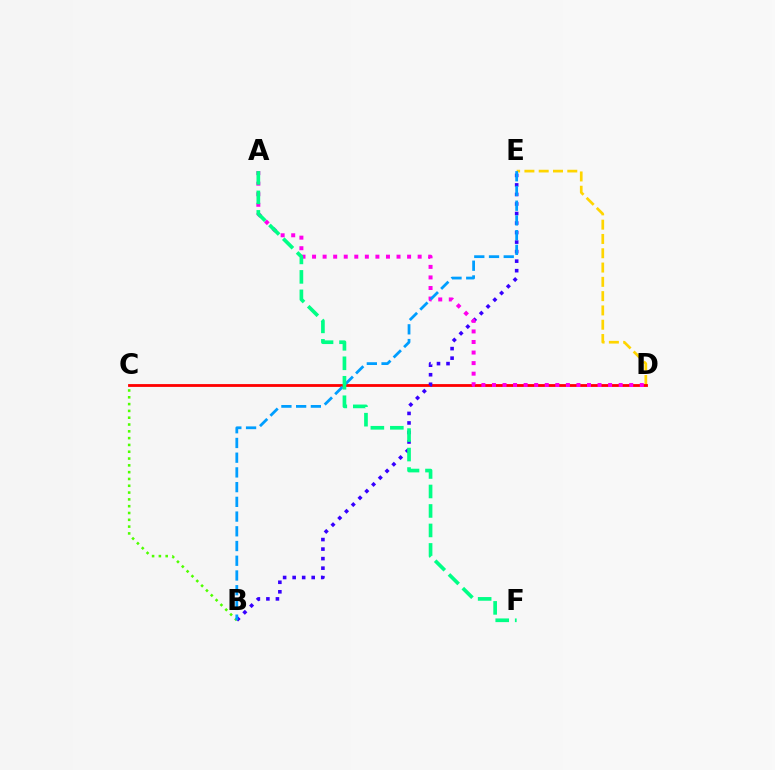{('D', 'E'): [{'color': '#ffd500', 'line_style': 'dashed', 'thickness': 1.94}], ('C', 'D'): [{'color': '#ff0000', 'line_style': 'solid', 'thickness': 2.03}], ('B', 'E'): [{'color': '#3700ff', 'line_style': 'dotted', 'thickness': 2.59}, {'color': '#009eff', 'line_style': 'dashed', 'thickness': 2.0}], ('A', 'D'): [{'color': '#ff00ed', 'line_style': 'dotted', 'thickness': 2.87}], ('B', 'C'): [{'color': '#4fff00', 'line_style': 'dotted', 'thickness': 1.85}], ('A', 'F'): [{'color': '#00ff86', 'line_style': 'dashed', 'thickness': 2.65}]}